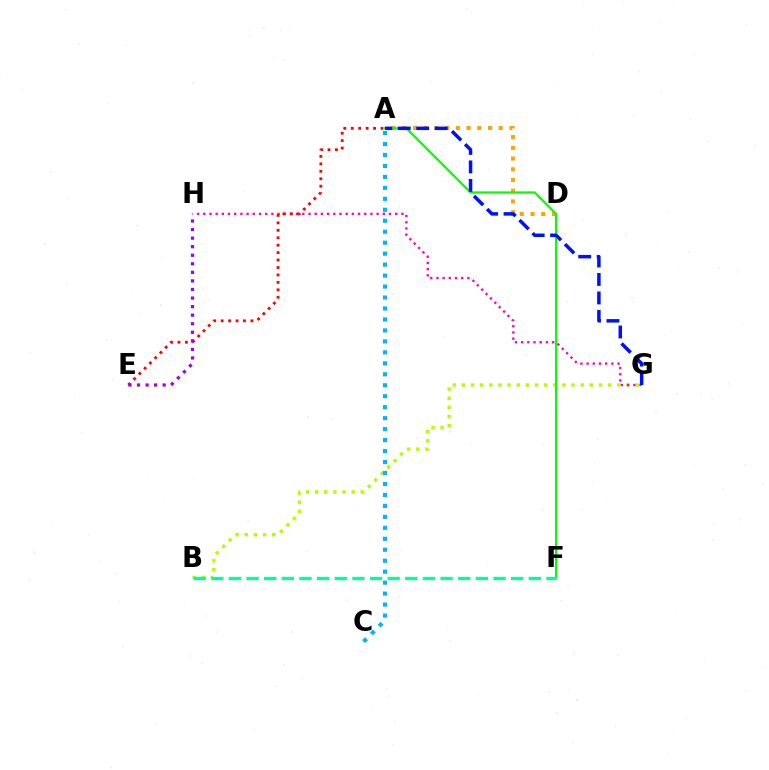{('B', 'G'): [{'color': '#b3ff00', 'line_style': 'dotted', 'thickness': 2.48}], ('A', 'C'): [{'color': '#00b5ff', 'line_style': 'dotted', 'thickness': 2.98}], ('A', 'D'): [{'color': '#ffa500', 'line_style': 'dotted', 'thickness': 2.91}], ('A', 'F'): [{'color': '#08ff00', 'line_style': 'solid', 'thickness': 1.63}], ('G', 'H'): [{'color': '#ff00bd', 'line_style': 'dotted', 'thickness': 1.68}], ('A', 'E'): [{'color': '#ff0000', 'line_style': 'dotted', 'thickness': 2.02}], ('A', 'G'): [{'color': '#0010ff', 'line_style': 'dashed', 'thickness': 2.51}], ('B', 'F'): [{'color': '#00ff9d', 'line_style': 'dashed', 'thickness': 2.4}], ('E', 'H'): [{'color': '#9b00ff', 'line_style': 'dotted', 'thickness': 2.33}]}